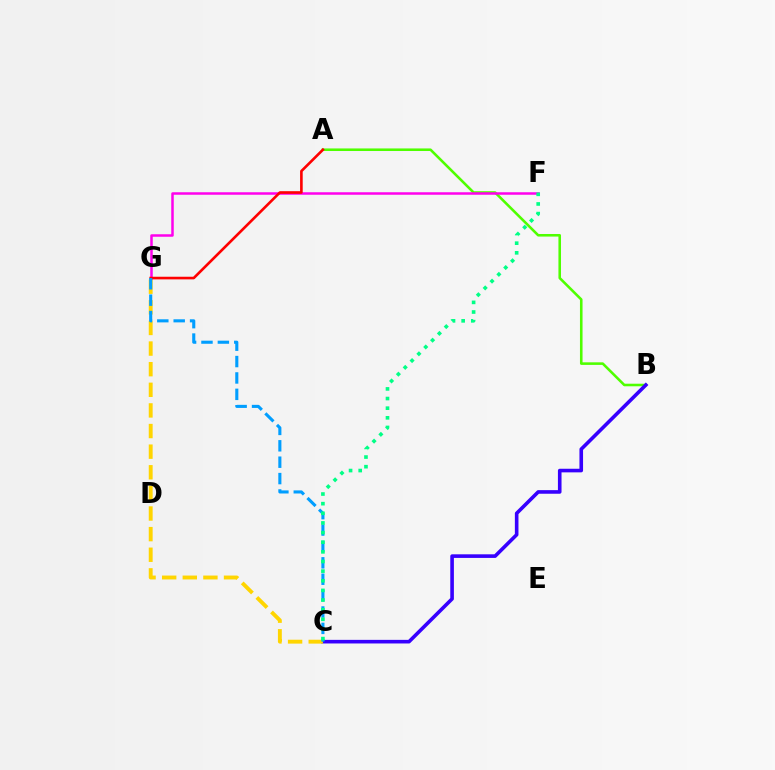{('A', 'B'): [{'color': '#4fff00', 'line_style': 'solid', 'thickness': 1.85}], ('F', 'G'): [{'color': '#ff00ed', 'line_style': 'solid', 'thickness': 1.8}], ('B', 'C'): [{'color': '#3700ff', 'line_style': 'solid', 'thickness': 2.6}], ('C', 'G'): [{'color': '#ffd500', 'line_style': 'dashed', 'thickness': 2.8}, {'color': '#009eff', 'line_style': 'dashed', 'thickness': 2.23}], ('A', 'G'): [{'color': '#ff0000', 'line_style': 'solid', 'thickness': 1.89}], ('C', 'F'): [{'color': '#00ff86', 'line_style': 'dotted', 'thickness': 2.62}]}